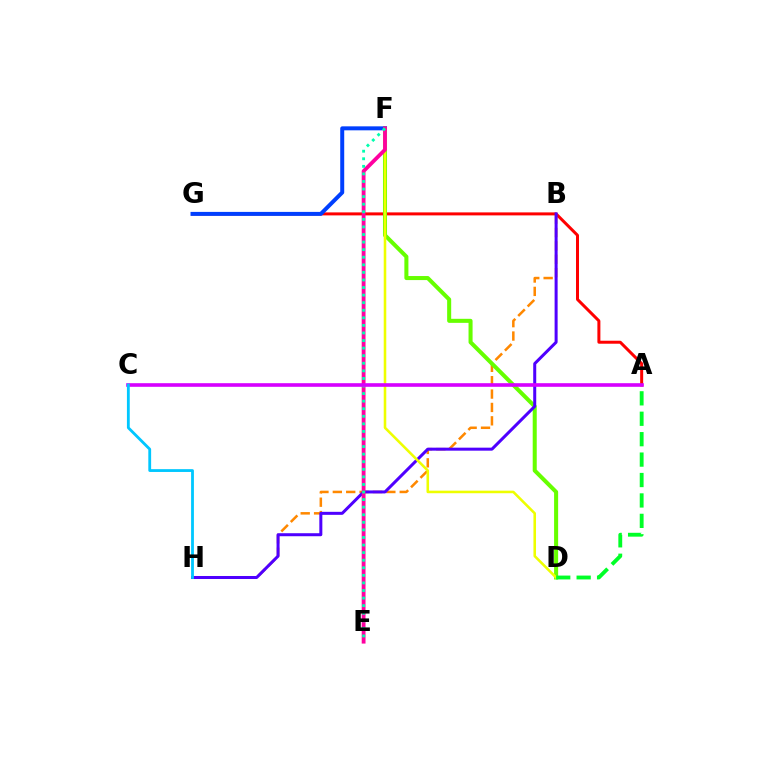{('B', 'H'): [{'color': '#ff8800', 'line_style': 'dashed', 'thickness': 1.82}, {'color': '#4f00ff', 'line_style': 'solid', 'thickness': 2.17}], ('A', 'G'): [{'color': '#ff0000', 'line_style': 'solid', 'thickness': 2.16}], ('D', 'F'): [{'color': '#66ff00', 'line_style': 'solid', 'thickness': 2.91}, {'color': '#eeff00', 'line_style': 'solid', 'thickness': 1.85}], ('F', 'G'): [{'color': '#003fff', 'line_style': 'solid', 'thickness': 2.87}], ('E', 'F'): [{'color': '#ff00a0', 'line_style': 'solid', 'thickness': 2.75}, {'color': '#00ffaf', 'line_style': 'dotted', 'thickness': 2.06}], ('A', 'D'): [{'color': '#00ff27', 'line_style': 'dashed', 'thickness': 2.77}], ('A', 'C'): [{'color': '#d600ff', 'line_style': 'solid', 'thickness': 2.61}], ('C', 'H'): [{'color': '#00c7ff', 'line_style': 'solid', 'thickness': 2.03}]}